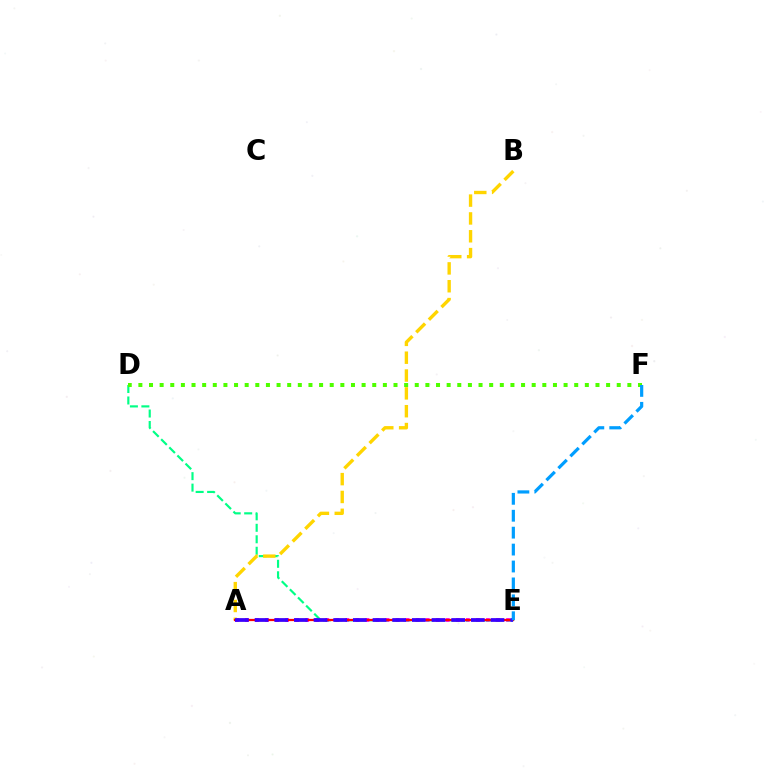{('A', 'E'): [{'color': '#ff00ed', 'line_style': 'dotted', 'thickness': 2.73}, {'color': '#ff0000', 'line_style': 'solid', 'thickness': 1.6}, {'color': '#3700ff', 'line_style': 'dashed', 'thickness': 2.67}], ('D', 'E'): [{'color': '#00ff86', 'line_style': 'dashed', 'thickness': 1.56}], ('D', 'F'): [{'color': '#4fff00', 'line_style': 'dotted', 'thickness': 2.89}], ('A', 'B'): [{'color': '#ffd500', 'line_style': 'dashed', 'thickness': 2.42}], ('E', 'F'): [{'color': '#009eff', 'line_style': 'dashed', 'thickness': 2.3}]}